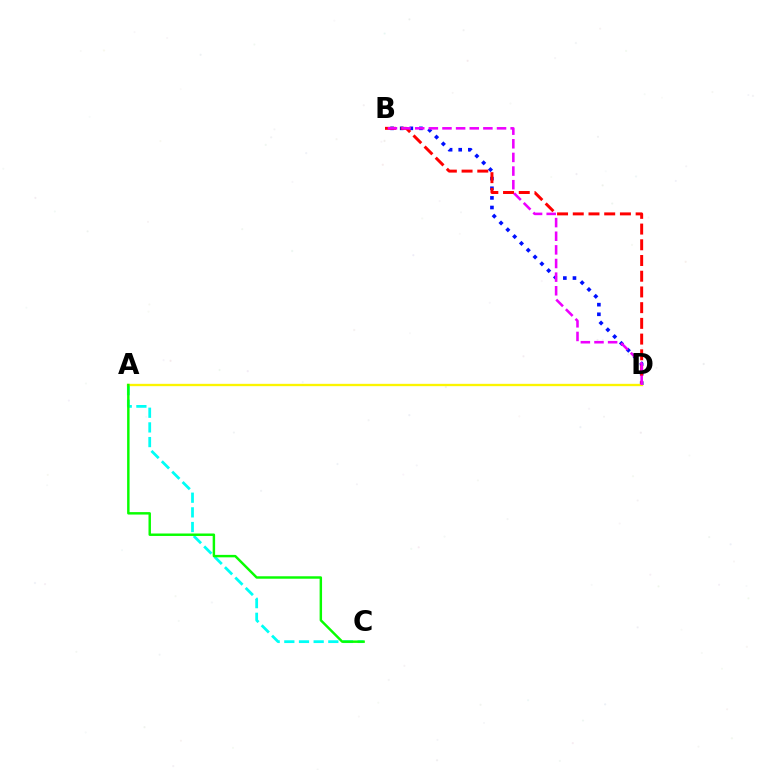{('A', 'C'): [{'color': '#00fff6', 'line_style': 'dashed', 'thickness': 1.99}, {'color': '#08ff00', 'line_style': 'solid', 'thickness': 1.76}], ('B', 'D'): [{'color': '#0010ff', 'line_style': 'dotted', 'thickness': 2.61}, {'color': '#ff0000', 'line_style': 'dashed', 'thickness': 2.14}, {'color': '#ee00ff', 'line_style': 'dashed', 'thickness': 1.85}], ('A', 'D'): [{'color': '#fcf500', 'line_style': 'solid', 'thickness': 1.68}]}